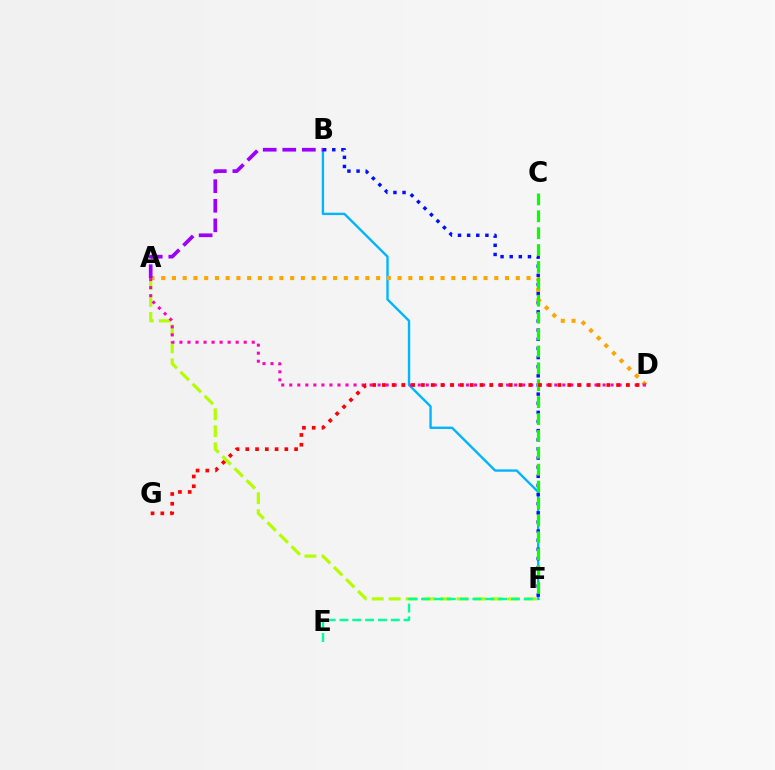{('B', 'F'): [{'color': '#00b5ff', 'line_style': 'solid', 'thickness': 1.7}, {'color': '#0010ff', 'line_style': 'dotted', 'thickness': 2.48}], ('A', 'D'): [{'color': '#ffa500', 'line_style': 'dotted', 'thickness': 2.92}, {'color': '#ff00bd', 'line_style': 'dotted', 'thickness': 2.18}], ('A', 'F'): [{'color': '#b3ff00', 'line_style': 'dashed', 'thickness': 2.31}], ('A', 'B'): [{'color': '#9b00ff', 'line_style': 'dashed', 'thickness': 2.66}], ('C', 'F'): [{'color': '#08ff00', 'line_style': 'dashed', 'thickness': 2.29}], ('E', 'F'): [{'color': '#00ff9d', 'line_style': 'dashed', 'thickness': 1.74}], ('D', 'G'): [{'color': '#ff0000', 'line_style': 'dotted', 'thickness': 2.65}]}